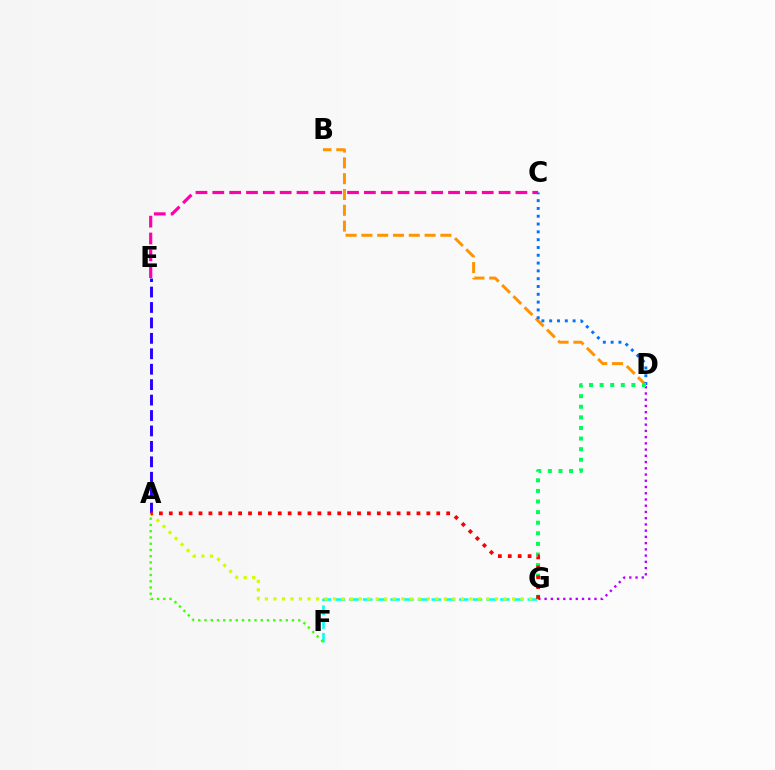{('A', 'E'): [{'color': '#2500ff', 'line_style': 'dashed', 'thickness': 2.1}], ('D', 'G'): [{'color': '#b900ff', 'line_style': 'dotted', 'thickness': 1.69}, {'color': '#00ff5c', 'line_style': 'dotted', 'thickness': 2.88}], ('C', 'E'): [{'color': '#ff00ac', 'line_style': 'dashed', 'thickness': 2.29}], ('F', 'G'): [{'color': '#00fff6', 'line_style': 'dashed', 'thickness': 1.86}], ('A', 'F'): [{'color': '#3dff00', 'line_style': 'dotted', 'thickness': 1.7}], ('B', 'D'): [{'color': '#ff9400', 'line_style': 'dashed', 'thickness': 2.15}], ('A', 'G'): [{'color': '#d1ff00', 'line_style': 'dotted', 'thickness': 2.32}, {'color': '#ff0000', 'line_style': 'dotted', 'thickness': 2.69}], ('C', 'D'): [{'color': '#0074ff', 'line_style': 'dotted', 'thickness': 2.12}]}